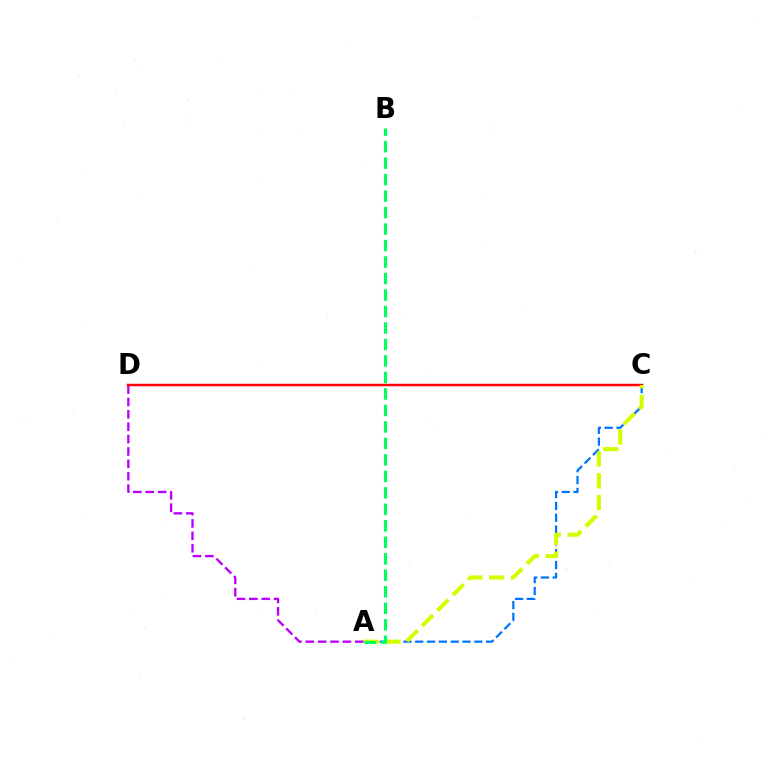{('A', 'C'): [{'color': '#0074ff', 'line_style': 'dashed', 'thickness': 1.61}, {'color': '#d1ff00', 'line_style': 'dashed', 'thickness': 2.95}], ('A', 'D'): [{'color': '#b900ff', 'line_style': 'dashed', 'thickness': 1.68}], ('C', 'D'): [{'color': '#ff0000', 'line_style': 'solid', 'thickness': 1.78}], ('A', 'B'): [{'color': '#00ff5c', 'line_style': 'dashed', 'thickness': 2.24}]}